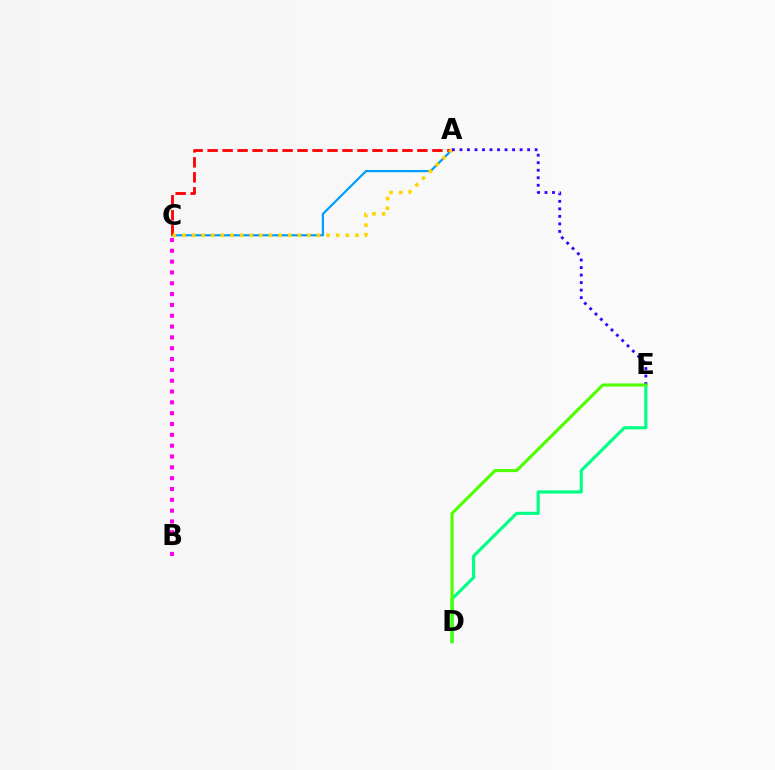{('A', 'C'): [{'color': '#009eff', 'line_style': 'solid', 'thickness': 1.6}, {'color': '#ff0000', 'line_style': 'dashed', 'thickness': 2.04}, {'color': '#ffd500', 'line_style': 'dotted', 'thickness': 2.61}], ('D', 'E'): [{'color': '#00ff86', 'line_style': 'solid', 'thickness': 2.25}, {'color': '#4fff00', 'line_style': 'solid', 'thickness': 2.24}], ('B', 'C'): [{'color': '#ff00ed', 'line_style': 'dotted', 'thickness': 2.94}], ('A', 'E'): [{'color': '#3700ff', 'line_style': 'dotted', 'thickness': 2.04}]}